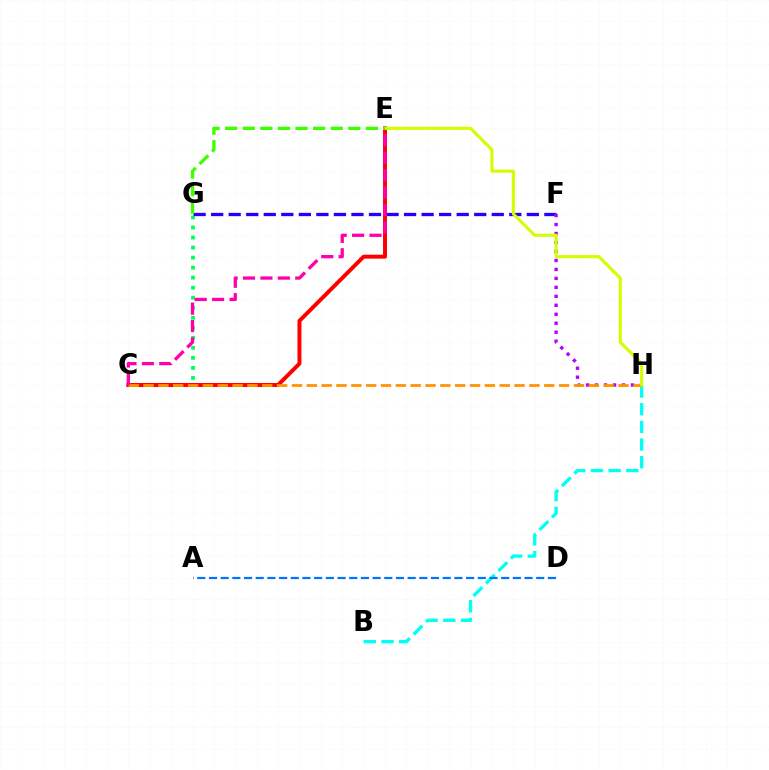{('C', 'G'): [{'color': '#00ff5c', 'line_style': 'dotted', 'thickness': 2.72}], ('B', 'H'): [{'color': '#00fff6', 'line_style': 'dashed', 'thickness': 2.4}], ('F', 'G'): [{'color': '#2500ff', 'line_style': 'dashed', 'thickness': 2.38}], ('A', 'D'): [{'color': '#0074ff', 'line_style': 'dashed', 'thickness': 1.59}], ('C', 'E'): [{'color': '#ff0000', 'line_style': 'solid', 'thickness': 2.85}, {'color': '#ff00ac', 'line_style': 'dashed', 'thickness': 2.37}], ('F', 'H'): [{'color': '#b900ff', 'line_style': 'dotted', 'thickness': 2.44}], ('C', 'H'): [{'color': '#ff9400', 'line_style': 'dashed', 'thickness': 2.02}], ('E', 'H'): [{'color': '#d1ff00', 'line_style': 'solid', 'thickness': 2.23}], ('E', 'G'): [{'color': '#3dff00', 'line_style': 'dashed', 'thickness': 2.39}]}